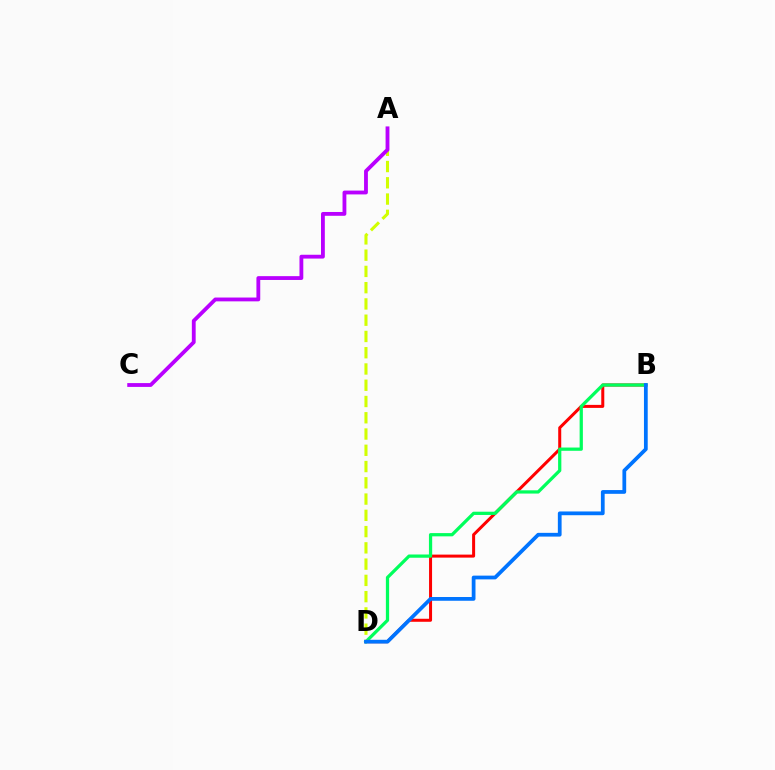{('B', 'D'): [{'color': '#ff0000', 'line_style': 'solid', 'thickness': 2.17}, {'color': '#00ff5c', 'line_style': 'solid', 'thickness': 2.34}, {'color': '#0074ff', 'line_style': 'solid', 'thickness': 2.7}], ('A', 'D'): [{'color': '#d1ff00', 'line_style': 'dashed', 'thickness': 2.21}], ('A', 'C'): [{'color': '#b900ff', 'line_style': 'solid', 'thickness': 2.75}]}